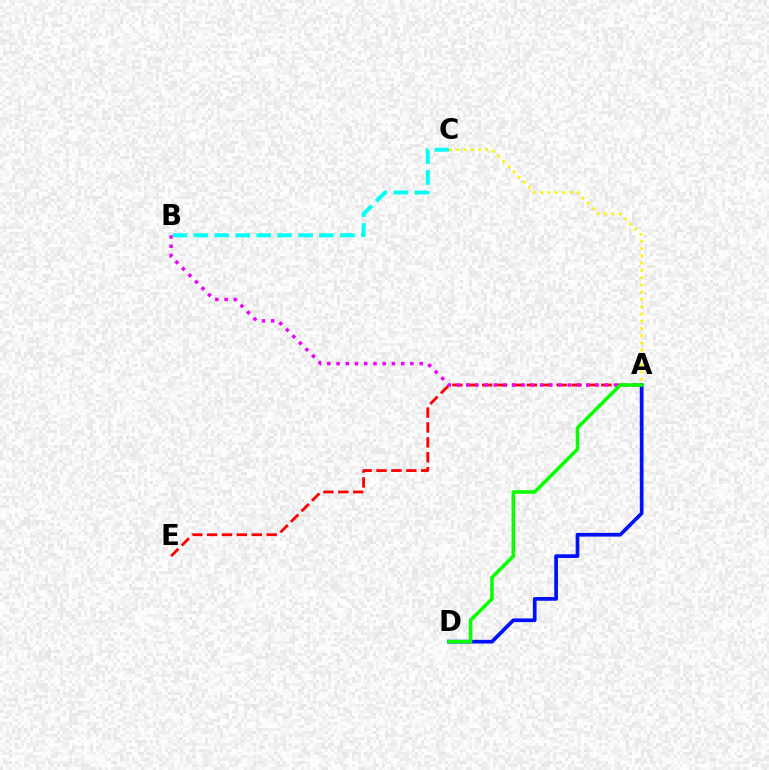{('A', 'E'): [{'color': '#ff0000', 'line_style': 'dashed', 'thickness': 2.02}], ('A', 'B'): [{'color': '#ee00ff', 'line_style': 'dotted', 'thickness': 2.51}], ('B', 'C'): [{'color': '#00fff6', 'line_style': 'dashed', 'thickness': 2.84}], ('A', 'C'): [{'color': '#fcf500', 'line_style': 'dotted', 'thickness': 1.97}], ('A', 'D'): [{'color': '#0010ff', 'line_style': 'solid', 'thickness': 2.68}, {'color': '#08ff00', 'line_style': 'solid', 'thickness': 2.54}]}